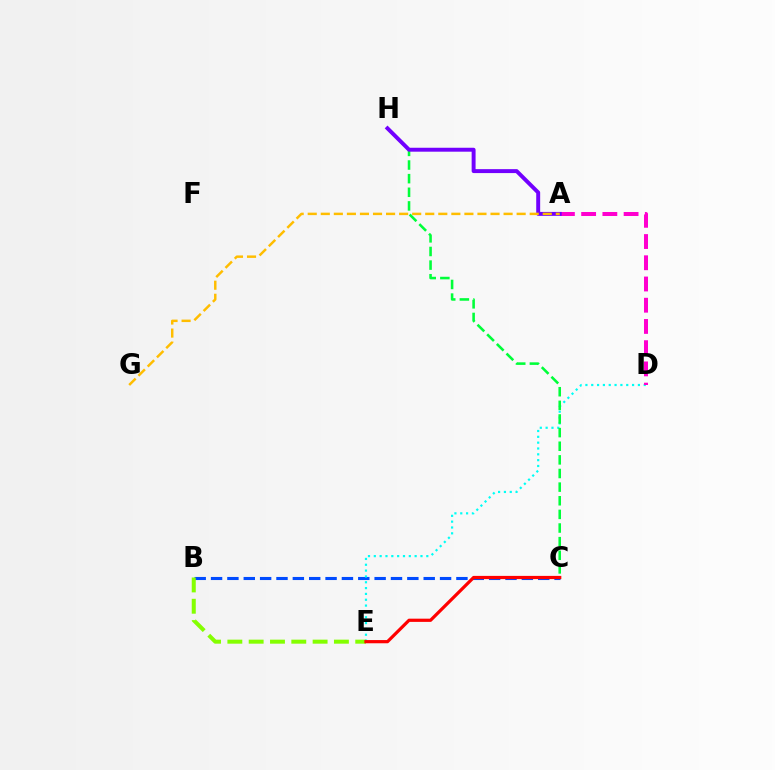{('B', 'C'): [{'color': '#004bff', 'line_style': 'dashed', 'thickness': 2.22}], ('D', 'E'): [{'color': '#00fff6', 'line_style': 'dotted', 'thickness': 1.58}], ('B', 'E'): [{'color': '#84ff00', 'line_style': 'dashed', 'thickness': 2.9}], ('A', 'D'): [{'color': '#ff00cf', 'line_style': 'dashed', 'thickness': 2.88}], ('C', 'H'): [{'color': '#00ff39', 'line_style': 'dashed', 'thickness': 1.85}], ('A', 'H'): [{'color': '#7200ff', 'line_style': 'solid', 'thickness': 2.83}], ('C', 'E'): [{'color': '#ff0000', 'line_style': 'solid', 'thickness': 2.31}], ('A', 'G'): [{'color': '#ffbd00', 'line_style': 'dashed', 'thickness': 1.77}]}